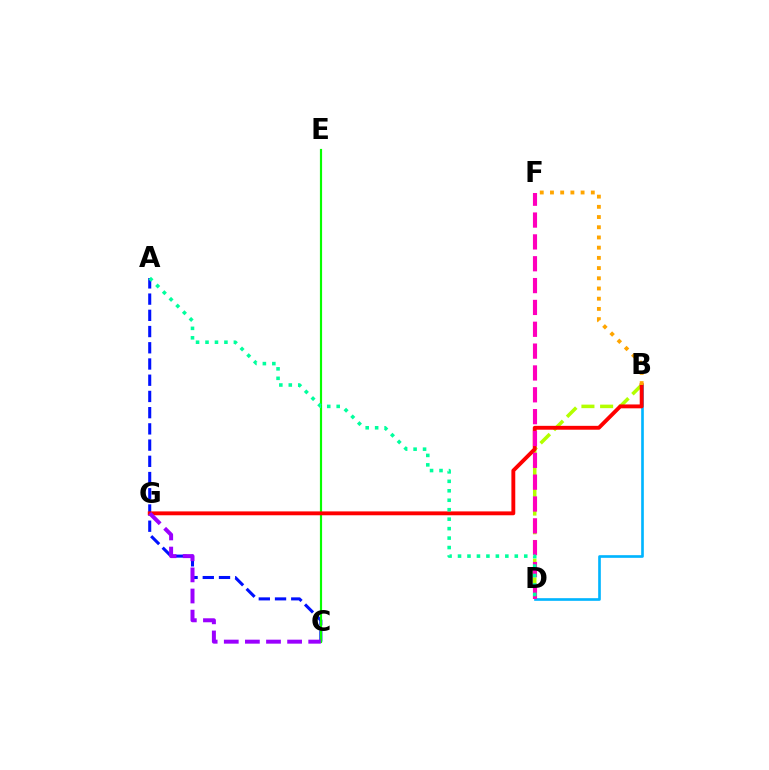{('A', 'C'): [{'color': '#0010ff', 'line_style': 'dashed', 'thickness': 2.2}], ('B', 'D'): [{'color': '#00b5ff', 'line_style': 'solid', 'thickness': 1.91}, {'color': '#b3ff00', 'line_style': 'dashed', 'thickness': 2.54}], ('C', 'E'): [{'color': '#08ff00', 'line_style': 'solid', 'thickness': 1.57}], ('B', 'G'): [{'color': '#ff0000', 'line_style': 'solid', 'thickness': 2.79}], ('D', 'F'): [{'color': '#ff00bd', 'line_style': 'dashed', 'thickness': 2.97}], ('C', 'G'): [{'color': '#9b00ff', 'line_style': 'dashed', 'thickness': 2.87}], ('B', 'F'): [{'color': '#ffa500', 'line_style': 'dotted', 'thickness': 2.77}], ('A', 'D'): [{'color': '#00ff9d', 'line_style': 'dotted', 'thickness': 2.57}]}